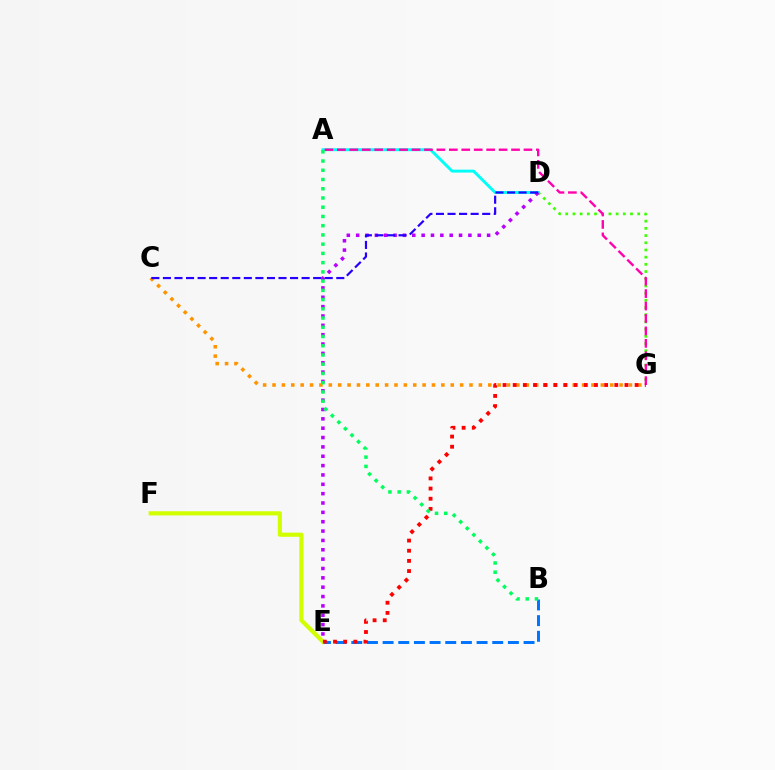{('D', 'G'): [{'color': '#3dff00', 'line_style': 'dotted', 'thickness': 1.96}], ('B', 'E'): [{'color': '#0074ff', 'line_style': 'dashed', 'thickness': 2.13}], ('A', 'D'): [{'color': '#00fff6', 'line_style': 'solid', 'thickness': 2.1}], ('C', 'G'): [{'color': '#ff9400', 'line_style': 'dotted', 'thickness': 2.55}], ('D', 'E'): [{'color': '#b900ff', 'line_style': 'dotted', 'thickness': 2.54}], ('E', 'F'): [{'color': '#d1ff00', 'line_style': 'solid', 'thickness': 3.0}], ('A', 'G'): [{'color': '#ff00ac', 'line_style': 'dashed', 'thickness': 1.69}], ('C', 'D'): [{'color': '#2500ff', 'line_style': 'dashed', 'thickness': 1.57}], ('E', 'G'): [{'color': '#ff0000', 'line_style': 'dotted', 'thickness': 2.76}], ('A', 'B'): [{'color': '#00ff5c', 'line_style': 'dotted', 'thickness': 2.51}]}